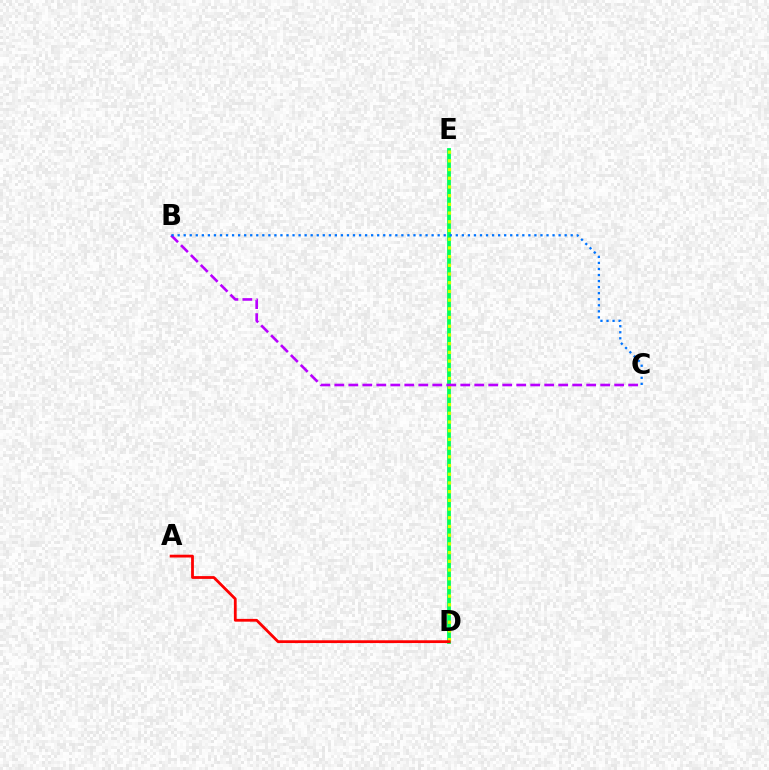{('D', 'E'): [{'color': '#00ff5c', 'line_style': 'solid', 'thickness': 2.74}, {'color': '#d1ff00', 'line_style': 'dotted', 'thickness': 2.37}], ('B', 'C'): [{'color': '#b900ff', 'line_style': 'dashed', 'thickness': 1.9}, {'color': '#0074ff', 'line_style': 'dotted', 'thickness': 1.64}], ('A', 'D'): [{'color': '#ff0000', 'line_style': 'solid', 'thickness': 2.01}]}